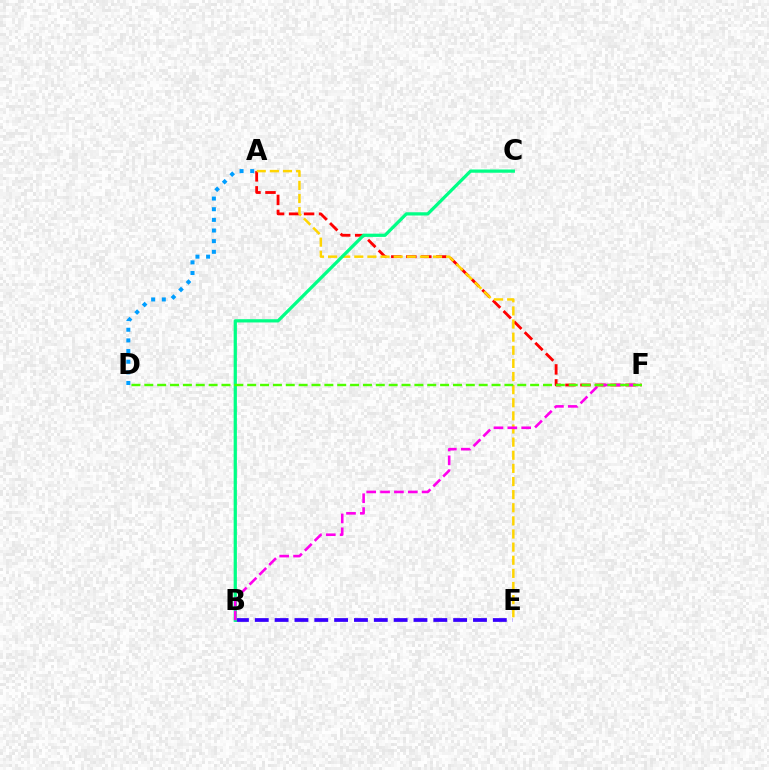{('A', 'F'): [{'color': '#ff0000', 'line_style': 'dashed', 'thickness': 2.04}], ('A', 'E'): [{'color': '#ffd500', 'line_style': 'dashed', 'thickness': 1.78}], ('B', 'E'): [{'color': '#3700ff', 'line_style': 'dashed', 'thickness': 2.69}], ('B', 'C'): [{'color': '#00ff86', 'line_style': 'solid', 'thickness': 2.34}], ('B', 'F'): [{'color': '#ff00ed', 'line_style': 'dashed', 'thickness': 1.88}], ('A', 'D'): [{'color': '#009eff', 'line_style': 'dotted', 'thickness': 2.89}], ('D', 'F'): [{'color': '#4fff00', 'line_style': 'dashed', 'thickness': 1.75}]}